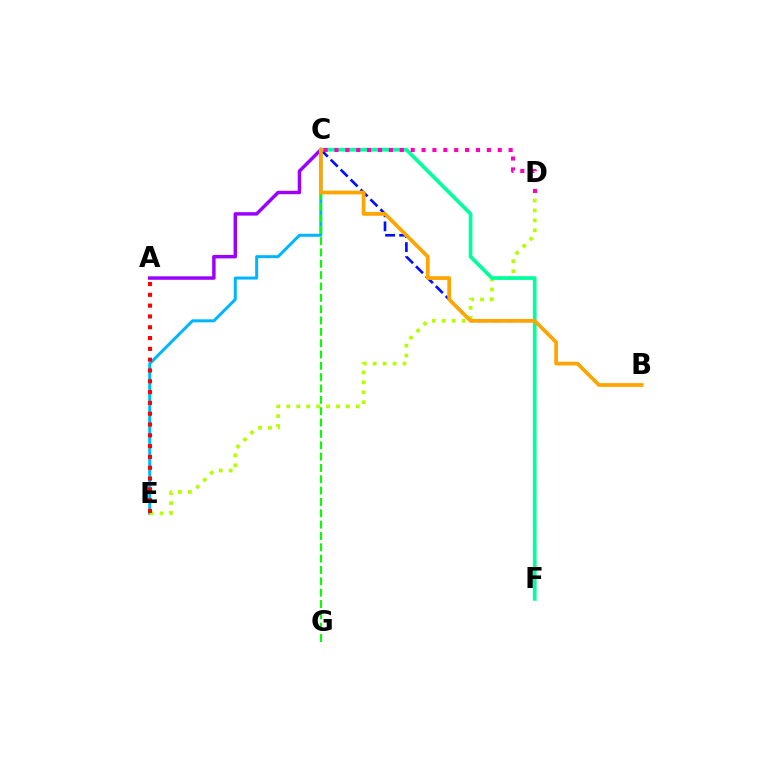{('C', 'E'): [{'color': '#00b5ff', 'line_style': 'solid', 'thickness': 2.16}], ('D', 'E'): [{'color': '#b3ff00', 'line_style': 'dotted', 'thickness': 2.7}], ('C', 'F'): [{'color': '#0010ff', 'line_style': 'dashed', 'thickness': 1.91}, {'color': '#00ff9d', 'line_style': 'solid', 'thickness': 2.66}], ('C', 'G'): [{'color': '#08ff00', 'line_style': 'dashed', 'thickness': 1.54}], ('A', 'C'): [{'color': '#9b00ff', 'line_style': 'solid', 'thickness': 2.48}], ('A', 'E'): [{'color': '#ff0000', 'line_style': 'dotted', 'thickness': 2.94}], ('C', 'D'): [{'color': '#ff00bd', 'line_style': 'dotted', 'thickness': 2.96}], ('B', 'C'): [{'color': '#ffa500', 'line_style': 'solid', 'thickness': 2.69}]}